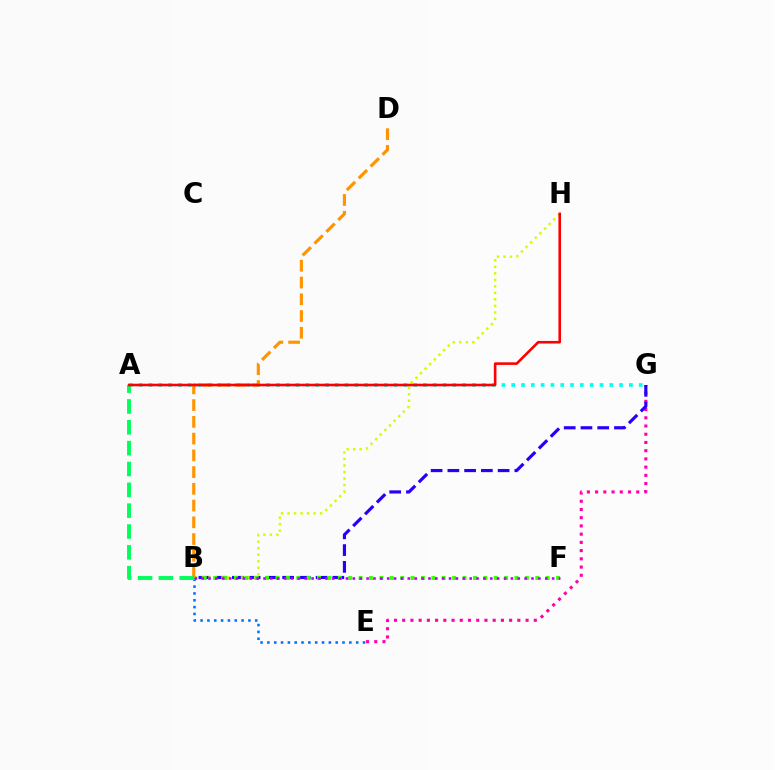{('B', 'E'): [{'color': '#0074ff', 'line_style': 'dotted', 'thickness': 1.86}], ('E', 'G'): [{'color': '#ff00ac', 'line_style': 'dotted', 'thickness': 2.23}], ('A', 'G'): [{'color': '#00fff6', 'line_style': 'dotted', 'thickness': 2.66}], ('B', 'G'): [{'color': '#2500ff', 'line_style': 'dashed', 'thickness': 2.28}], ('B', 'H'): [{'color': '#d1ff00', 'line_style': 'dotted', 'thickness': 1.77}], ('B', 'F'): [{'color': '#3dff00', 'line_style': 'dotted', 'thickness': 2.82}, {'color': '#b900ff', 'line_style': 'dotted', 'thickness': 1.87}], ('B', 'D'): [{'color': '#ff9400', 'line_style': 'dashed', 'thickness': 2.27}], ('A', 'B'): [{'color': '#00ff5c', 'line_style': 'dashed', 'thickness': 2.83}], ('A', 'H'): [{'color': '#ff0000', 'line_style': 'solid', 'thickness': 1.87}]}